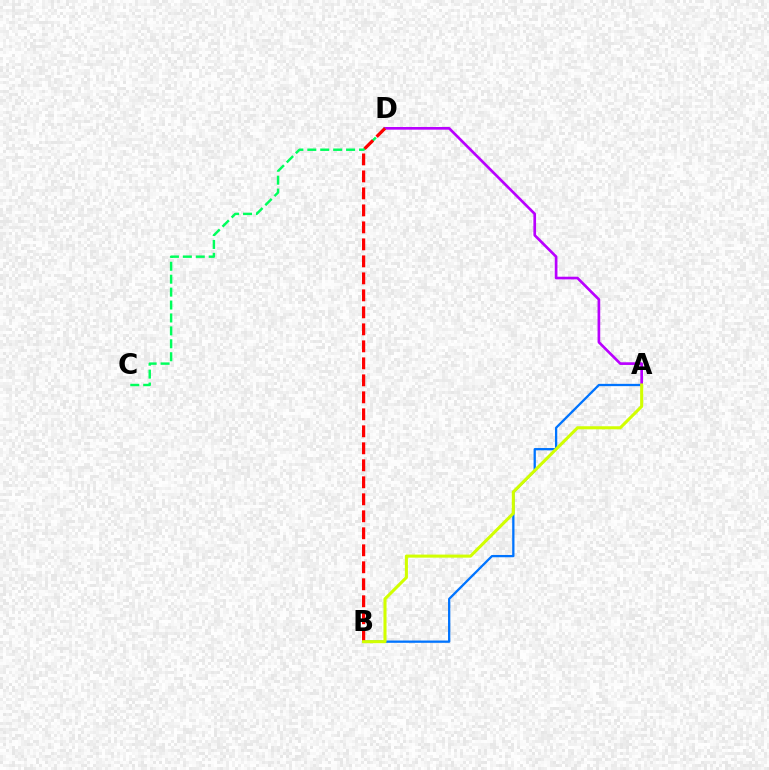{('A', 'B'): [{'color': '#0074ff', 'line_style': 'solid', 'thickness': 1.65}, {'color': '#d1ff00', 'line_style': 'solid', 'thickness': 2.2}], ('A', 'D'): [{'color': '#b900ff', 'line_style': 'solid', 'thickness': 1.92}], ('C', 'D'): [{'color': '#00ff5c', 'line_style': 'dashed', 'thickness': 1.76}], ('B', 'D'): [{'color': '#ff0000', 'line_style': 'dashed', 'thickness': 2.31}]}